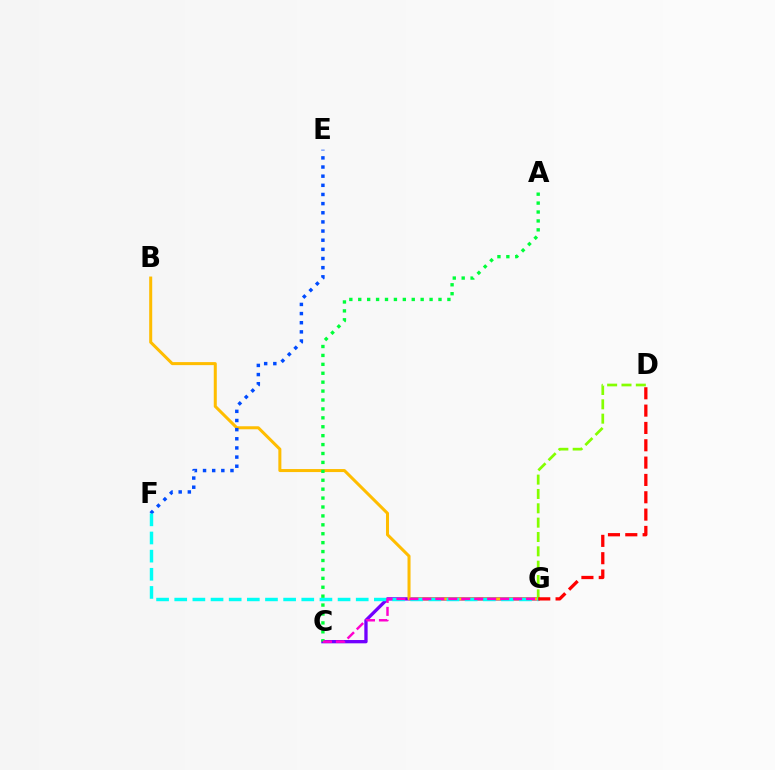{('C', 'G'): [{'color': '#7200ff', 'line_style': 'solid', 'thickness': 2.38}, {'color': '#ff00cf', 'line_style': 'dashed', 'thickness': 1.76}], ('B', 'G'): [{'color': '#ffbd00', 'line_style': 'solid', 'thickness': 2.18}], ('D', 'G'): [{'color': '#84ff00', 'line_style': 'dashed', 'thickness': 1.95}, {'color': '#ff0000', 'line_style': 'dashed', 'thickness': 2.35}], ('E', 'F'): [{'color': '#004bff', 'line_style': 'dotted', 'thickness': 2.49}], ('F', 'G'): [{'color': '#00fff6', 'line_style': 'dashed', 'thickness': 2.47}], ('A', 'C'): [{'color': '#00ff39', 'line_style': 'dotted', 'thickness': 2.42}]}